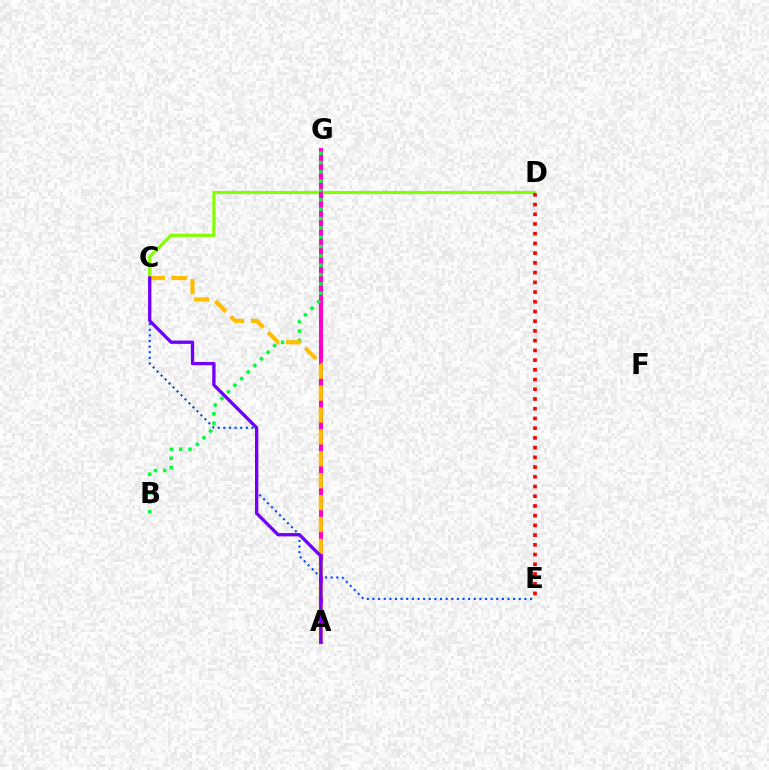{('C', 'D'): [{'color': '#84ff00', 'line_style': 'solid', 'thickness': 2.25}], ('C', 'E'): [{'color': '#004bff', 'line_style': 'dotted', 'thickness': 1.53}], ('A', 'G'): [{'color': '#00fff6', 'line_style': 'solid', 'thickness': 1.75}, {'color': '#ff00cf', 'line_style': 'solid', 'thickness': 2.87}], ('B', 'G'): [{'color': '#00ff39', 'line_style': 'dotted', 'thickness': 2.54}], ('D', 'E'): [{'color': '#ff0000', 'line_style': 'dotted', 'thickness': 2.64}], ('A', 'C'): [{'color': '#ffbd00', 'line_style': 'dashed', 'thickness': 2.98}, {'color': '#7200ff', 'line_style': 'solid', 'thickness': 2.4}]}